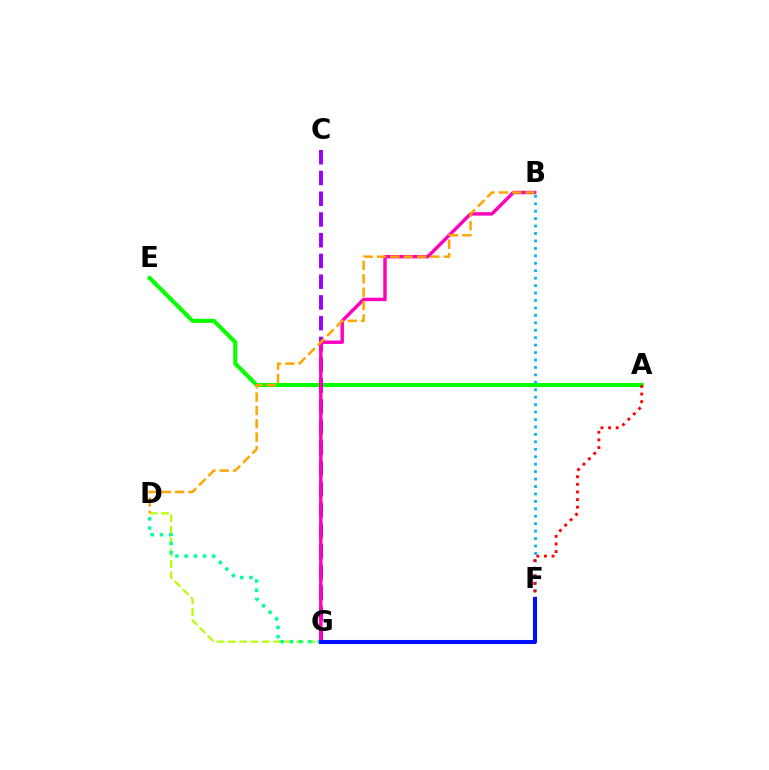{('A', 'E'): [{'color': '#08ff00', 'line_style': 'solid', 'thickness': 2.93}], ('C', 'G'): [{'color': '#9b00ff', 'line_style': 'dashed', 'thickness': 2.82}], ('D', 'G'): [{'color': '#b3ff00', 'line_style': 'dashed', 'thickness': 1.54}, {'color': '#00ff9d', 'line_style': 'dotted', 'thickness': 2.5}], ('B', 'G'): [{'color': '#ff00bd', 'line_style': 'solid', 'thickness': 2.47}], ('B', 'D'): [{'color': '#ffa500', 'line_style': 'dashed', 'thickness': 1.81}], ('B', 'F'): [{'color': '#00b5ff', 'line_style': 'dotted', 'thickness': 2.02}], ('A', 'F'): [{'color': '#ff0000', 'line_style': 'dotted', 'thickness': 2.07}], ('F', 'G'): [{'color': '#0010ff', 'line_style': 'solid', 'thickness': 2.92}]}